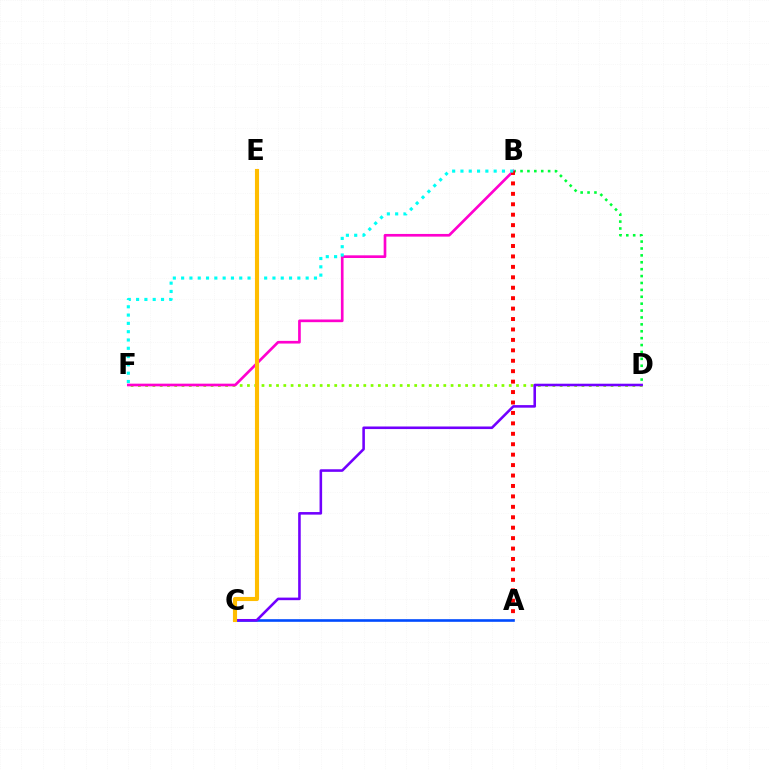{('D', 'F'): [{'color': '#84ff00', 'line_style': 'dotted', 'thickness': 1.98}], ('B', 'D'): [{'color': '#00ff39', 'line_style': 'dotted', 'thickness': 1.87}], ('B', 'F'): [{'color': '#ff00cf', 'line_style': 'solid', 'thickness': 1.93}, {'color': '#00fff6', 'line_style': 'dotted', 'thickness': 2.26}], ('A', 'B'): [{'color': '#ff0000', 'line_style': 'dotted', 'thickness': 2.83}], ('A', 'C'): [{'color': '#004bff', 'line_style': 'solid', 'thickness': 1.89}], ('C', 'D'): [{'color': '#7200ff', 'line_style': 'solid', 'thickness': 1.85}], ('C', 'E'): [{'color': '#ffbd00', 'line_style': 'solid', 'thickness': 2.96}]}